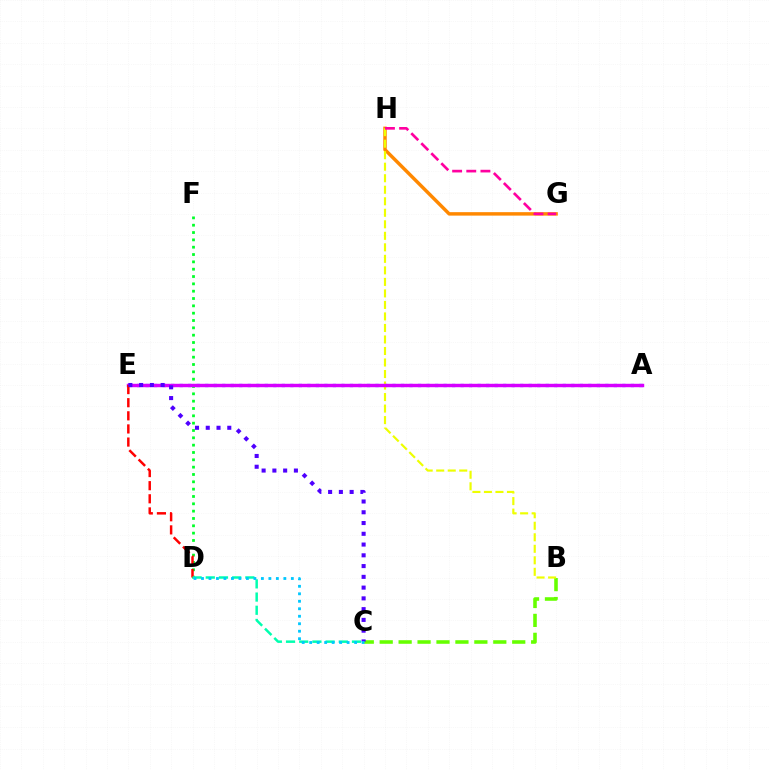{('D', 'F'): [{'color': '#00ff27', 'line_style': 'dotted', 'thickness': 1.99}], ('G', 'H'): [{'color': '#ff8800', 'line_style': 'solid', 'thickness': 2.49}, {'color': '#ff00a0', 'line_style': 'dashed', 'thickness': 1.92}], ('B', 'C'): [{'color': '#66ff00', 'line_style': 'dashed', 'thickness': 2.57}], ('A', 'E'): [{'color': '#003fff', 'line_style': 'dotted', 'thickness': 2.31}, {'color': '#d600ff', 'line_style': 'solid', 'thickness': 2.47}], ('B', 'H'): [{'color': '#eeff00', 'line_style': 'dashed', 'thickness': 1.56}], ('D', 'E'): [{'color': '#ff0000', 'line_style': 'dashed', 'thickness': 1.78}], ('C', 'D'): [{'color': '#00ffaf', 'line_style': 'dashed', 'thickness': 1.79}, {'color': '#00c7ff', 'line_style': 'dotted', 'thickness': 2.03}], ('C', 'E'): [{'color': '#4f00ff', 'line_style': 'dotted', 'thickness': 2.92}]}